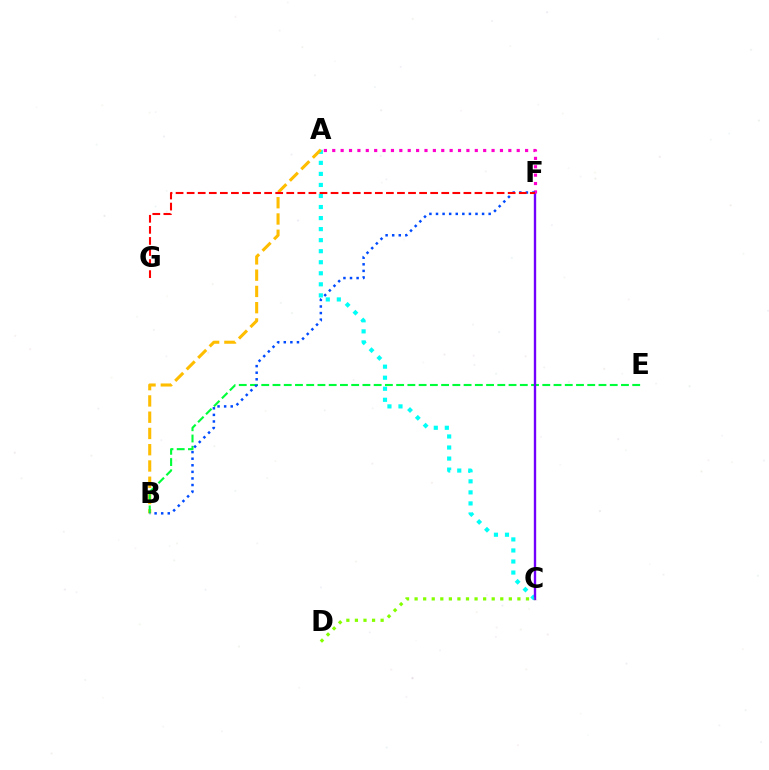{('A', 'C'): [{'color': '#00fff6', 'line_style': 'dotted', 'thickness': 3.0}], ('A', 'B'): [{'color': '#ffbd00', 'line_style': 'dashed', 'thickness': 2.21}], ('B', 'E'): [{'color': '#00ff39', 'line_style': 'dashed', 'thickness': 1.53}], ('C', 'F'): [{'color': '#7200ff', 'line_style': 'solid', 'thickness': 1.71}], ('A', 'F'): [{'color': '#ff00cf', 'line_style': 'dotted', 'thickness': 2.28}], ('B', 'F'): [{'color': '#004bff', 'line_style': 'dotted', 'thickness': 1.79}], ('C', 'D'): [{'color': '#84ff00', 'line_style': 'dotted', 'thickness': 2.33}], ('F', 'G'): [{'color': '#ff0000', 'line_style': 'dashed', 'thickness': 1.5}]}